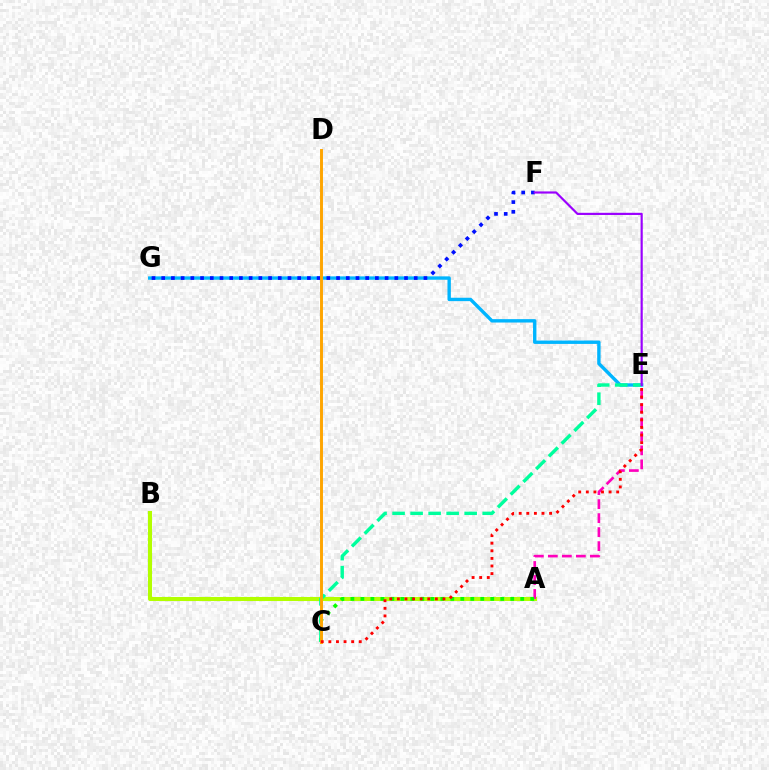{('A', 'B'): [{'color': '#b3ff00', 'line_style': 'solid', 'thickness': 2.92}], ('A', 'E'): [{'color': '#ff00bd', 'line_style': 'dashed', 'thickness': 1.9}], ('E', 'G'): [{'color': '#00b5ff', 'line_style': 'solid', 'thickness': 2.44}], ('A', 'C'): [{'color': '#08ff00', 'line_style': 'dotted', 'thickness': 2.71}], ('F', 'G'): [{'color': '#0010ff', 'line_style': 'dotted', 'thickness': 2.64}], ('C', 'E'): [{'color': '#00ff9d', 'line_style': 'dashed', 'thickness': 2.45}, {'color': '#ff0000', 'line_style': 'dotted', 'thickness': 2.06}], ('C', 'D'): [{'color': '#ffa500', 'line_style': 'solid', 'thickness': 2.11}], ('E', 'F'): [{'color': '#9b00ff', 'line_style': 'solid', 'thickness': 1.57}]}